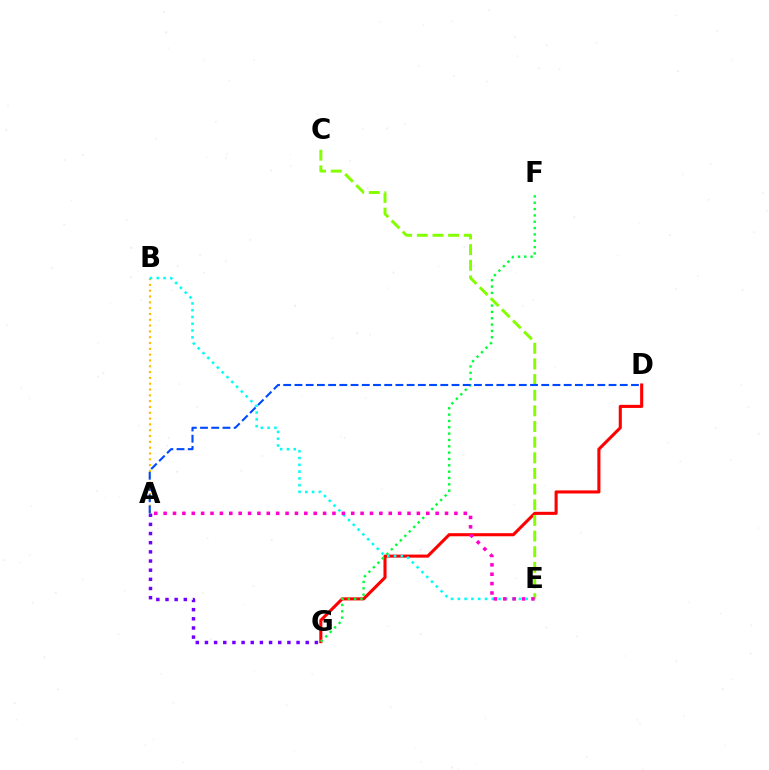{('D', 'G'): [{'color': '#ff0000', 'line_style': 'solid', 'thickness': 2.22}], ('A', 'B'): [{'color': '#ffbd00', 'line_style': 'dotted', 'thickness': 1.58}], ('B', 'E'): [{'color': '#00fff6', 'line_style': 'dotted', 'thickness': 1.84}], ('A', 'G'): [{'color': '#7200ff', 'line_style': 'dotted', 'thickness': 2.49}], ('F', 'G'): [{'color': '#00ff39', 'line_style': 'dotted', 'thickness': 1.72}], ('C', 'E'): [{'color': '#84ff00', 'line_style': 'dashed', 'thickness': 2.13}], ('A', 'E'): [{'color': '#ff00cf', 'line_style': 'dotted', 'thickness': 2.55}], ('A', 'D'): [{'color': '#004bff', 'line_style': 'dashed', 'thickness': 1.52}]}